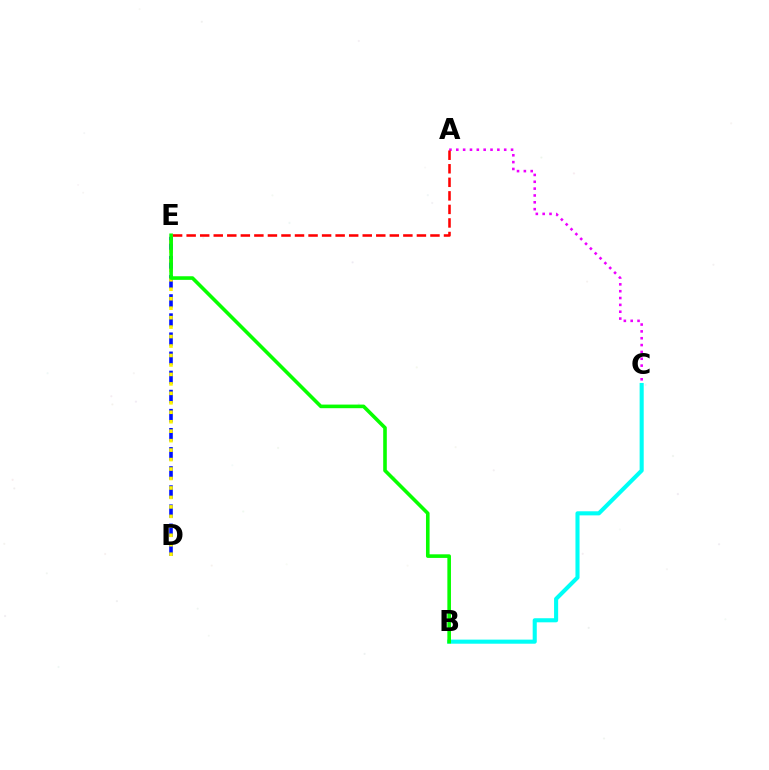{('A', 'C'): [{'color': '#ee00ff', 'line_style': 'dotted', 'thickness': 1.86}], ('D', 'E'): [{'color': '#0010ff', 'line_style': 'dashed', 'thickness': 2.6}, {'color': '#fcf500', 'line_style': 'dotted', 'thickness': 2.57}], ('B', 'C'): [{'color': '#00fff6', 'line_style': 'solid', 'thickness': 2.94}], ('B', 'E'): [{'color': '#08ff00', 'line_style': 'solid', 'thickness': 2.59}], ('A', 'E'): [{'color': '#ff0000', 'line_style': 'dashed', 'thickness': 1.84}]}